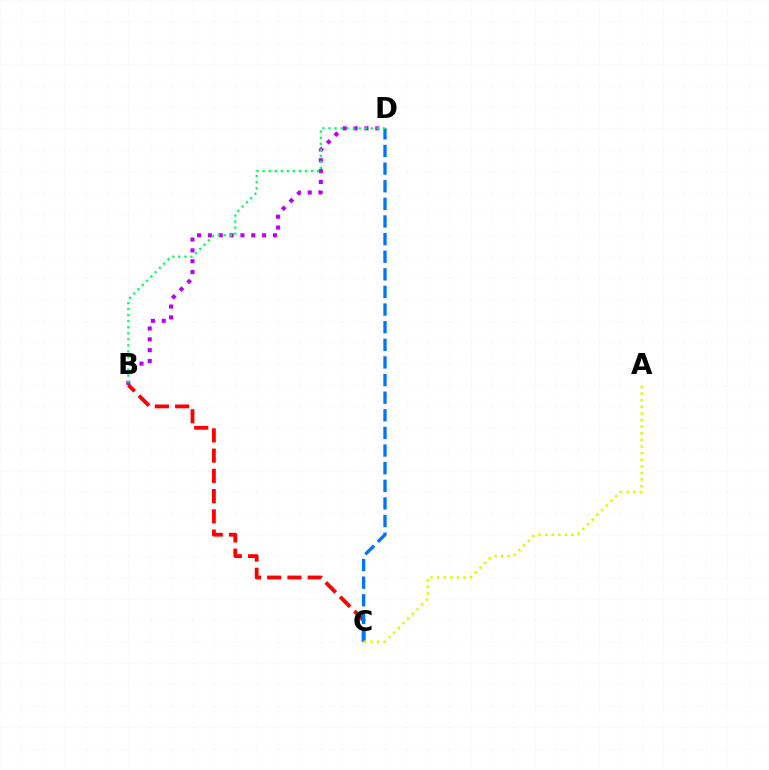{('B', 'D'): [{'color': '#b900ff', 'line_style': 'dotted', 'thickness': 2.94}, {'color': '#00ff5c', 'line_style': 'dotted', 'thickness': 1.64}], ('B', 'C'): [{'color': '#ff0000', 'line_style': 'dashed', 'thickness': 2.75}], ('C', 'D'): [{'color': '#0074ff', 'line_style': 'dashed', 'thickness': 2.39}], ('A', 'C'): [{'color': '#d1ff00', 'line_style': 'dotted', 'thickness': 1.8}]}